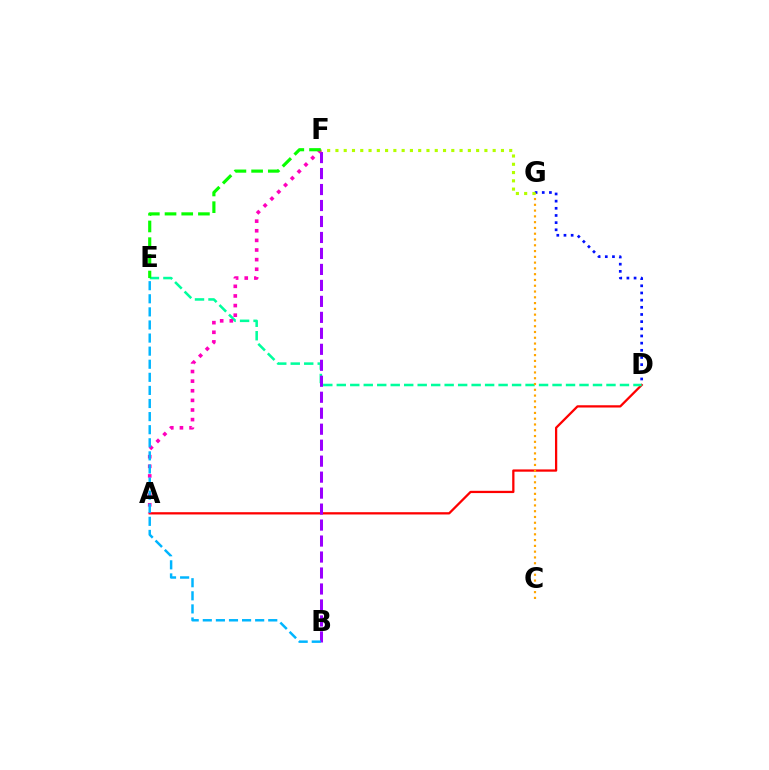{('D', 'G'): [{'color': '#0010ff', 'line_style': 'dotted', 'thickness': 1.95}], ('A', 'D'): [{'color': '#ff0000', 'line_style': 'solid', 'thickness': 1.64}], ('D', 'E'): [{'color': '#00ff9d', 'line_style': 'dashed', 'thickness': 1.83}], ('C', 'G'): [{'color': '#ffa500', 'line_style': 'dotted', 'thickness': 1.57}], ('B', 'F'): [{'color': '#9b00ff', 'line_style': 'dashed', 'thickness': 2.17}], ('A', 'F'): [{'color': '#ff00bd', 'line_style': 'dotted', 'thickness': 2.61}], ('F', 'G'): [{'color': '#b3ff00', 'line_style': 'dotted', 'thickness': 2.25}], ('B', 'E'): [{'color': '#00b5ff', 'line_style': 'dashed', 'thickness': 1.78}], ('E', 'F'): [{'color': '#08ff00', 'line_style': 'dashed', 'thickness': 2.27}]}